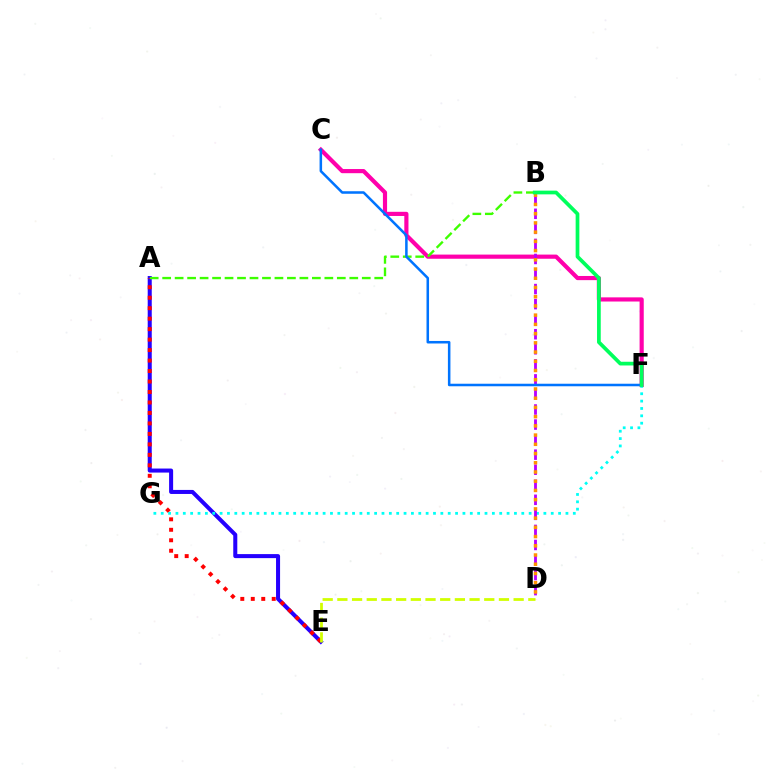{('A', 'E'): [{'color': '#2500ff', 'line_style': 'solid', 'thickness': 2.9}, {'color': '#ff0000', 'line_style': 'dotted', 'thickness': 2.85}], ('C', 'F'): [{'color': '#ff00ac', 'line_style': 'solid', 'thickness': 2.99}, {'color': '#0074ff', 'line_style': 'solid', 'thickness': 1.82}], ('A', 'B'): [{'color': '#3dff00', 'line_style': 'dashed', 'thickness': 1.69}], ('D', 'E'): [{'color': '#d1ff00', 'line_style': 'dashed', 'thickness': 2.0}], ('F', 'G'): [{'color': '#00fff6', 'line_style': 'dotted', 'thickness': 2.0}], ('B', 'D'): [{'color': '#b900ff', 'line_style': 'dashed', 'thickness': 2.04}, {'color': '#ff9400', 'line_style': 'dotted', 'thickness': 2.51}], ('B', 'F'): [{'color': '#00ff5c', 'line_style': 'solid', 'thickness': 2.67}]}